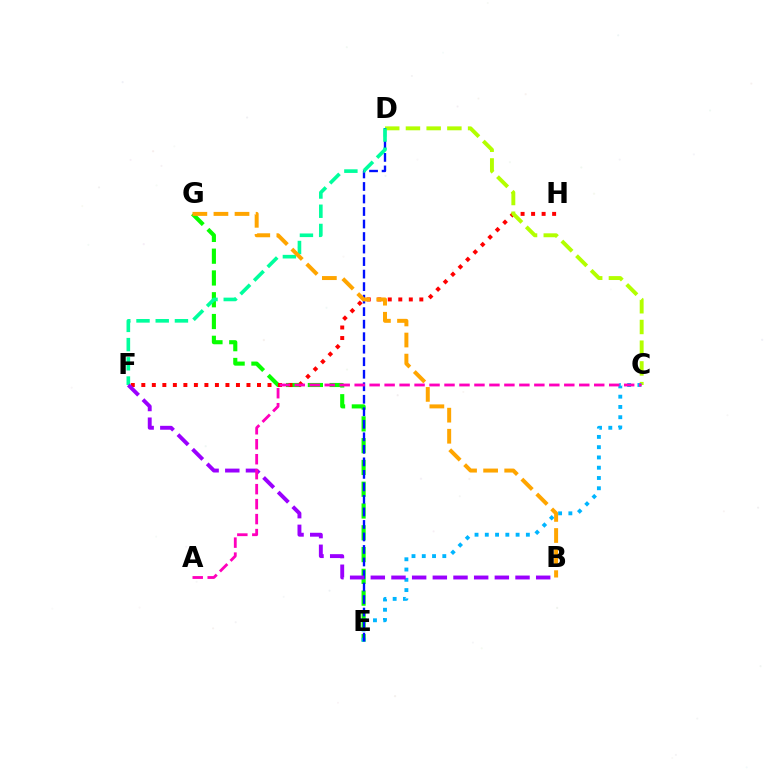{('E', 'G'): [{'color': '#08ff00', 'line_style': 'dashed', 'thickness': 2.96}], ('F', 'H'): [{'color': '#ff0000', 'line_style': 'dotted', 'thickness': 2.86}], ('C', 'D'): [{'color': '#b3ff00', 'line_style': 'dashed', 'thickness': 2.81}], ('C', 'E'): [{'color': '#00b5ff', 'line_style': 'dotted', 'thickness': 2.79}], ('D', 'E'): [{'color': '#0010ff', 'line_style': 'dashed', 'thickness': 1.7}], ('D', 'F'): [{'color': '#00ff9d', 'line_style': 'dashed', 'thickness': 2.61}], ('B', 'G'): [{'color': '#ffa500', 'line_style': 'dashed', 'thickness': 2.86}], ('B', 'F'): [{'color': '#9b00ff', 'line_style': 'dashed', 'thickness': 2.81}], ('A', 'C'): [{'color': '#ff00bd', 'line_style': 'dashed', 'thickness': 2.03}]}